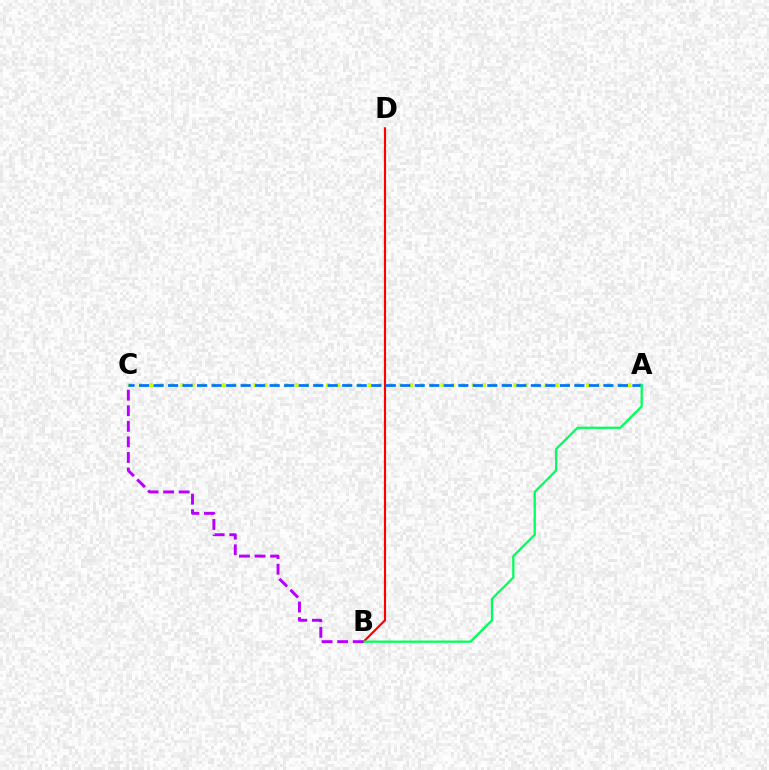{('A', 'C'): [{'color': '#d1ff00', 'line_style': 'dotted', 'thickness': 2.83}, {'color': '#0074ff', 'line_style': 'dashed', 'thickness': 1.97}], ('B', 'D'): [{'color': '#ff0000', 'line_style': 'solid', 'thickness': 1.54}], ('A', 'B'): [{'color': '#00ff5c', 'line_style': 'solid', 'thickness': 1.62}], ('B', 'C'): [{'color': '#b900ff', 'line_style': 'dashed', 'thickness': 2.11}]}